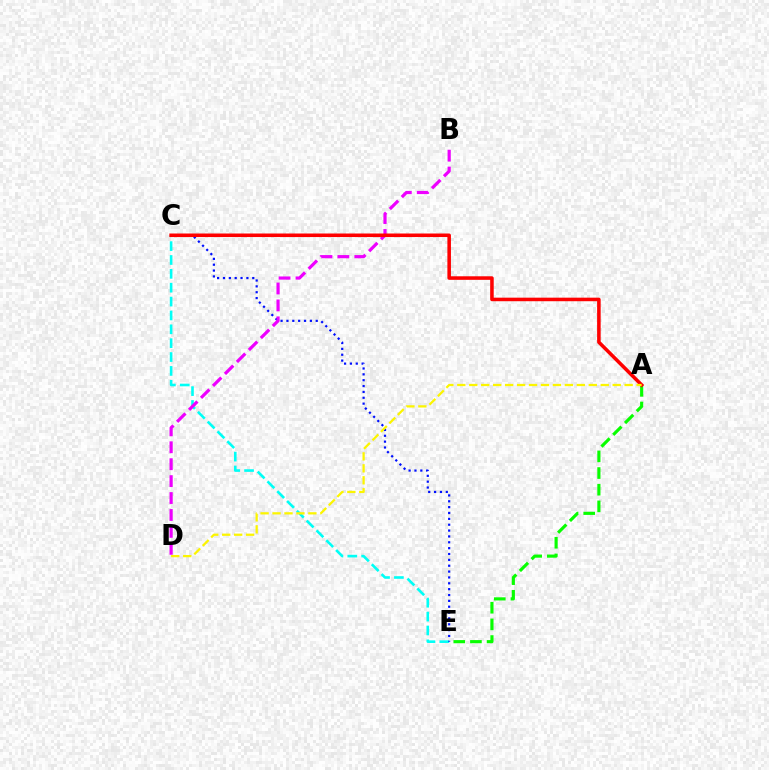{('C', 'E'): [{'color': '#00fff6', 'line_style': 'dashed', 'thickness': 1.88}, {'color': '#0010ff', 'line_style': 'dotted', 'thickness': 1.59}], ('B', 'D'): [{'color': '#ee00ff', 'line_style': 'dashed', 'thickness': 2.3}], ('A', 'E'): [{'color': '#08ff00', 'line_style': 'dashed', 'thickness': 2.26}], ('A', 'C'): [{'color': '#ff0000', 'line_style': 'solid', 'thickness': 2.56}], ('A', 'D'): [{'color': '#fcf500', 'line_style': 'dashed', 'thickness': 1.62}]}